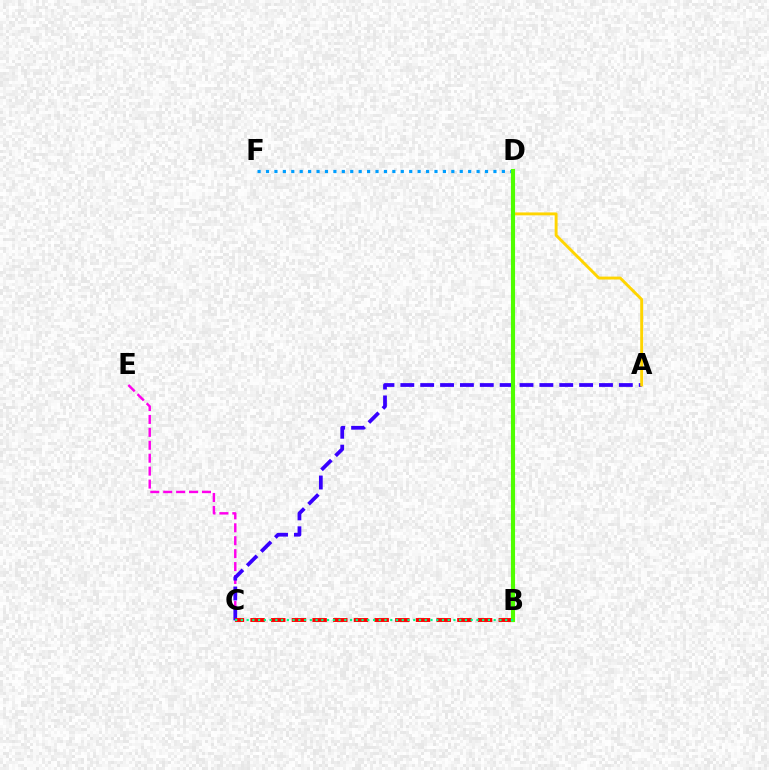{('C', 'E'): [{'color': '#ff00ed', 'line_style': 'dashed', 'thickness': 1.76}], ('D', 'F'): [{'color': '#009eff', 'line_style': 'dotted', 'thickness': 2.29}], ('A', 'C'): [{'color': '#3700ff', 'line_style': 'dashed', 'thickness': 2.7}], ('A', 'D'): [{'color': '#ffd500', 'line_style': 'solid', 'thickness': 2.1}], ('B', 'C'): [{'color': '#ff0000', 'line_style': 'dashed', 'thickness': 2.81}, {'color': '#00ff86', 'line_style': 'dotted', 'thickness': 1.56}], ('B', 'D'): [{'color': '#4fff00', 'line_style': 'solid', 'thickness': 2.97}]}